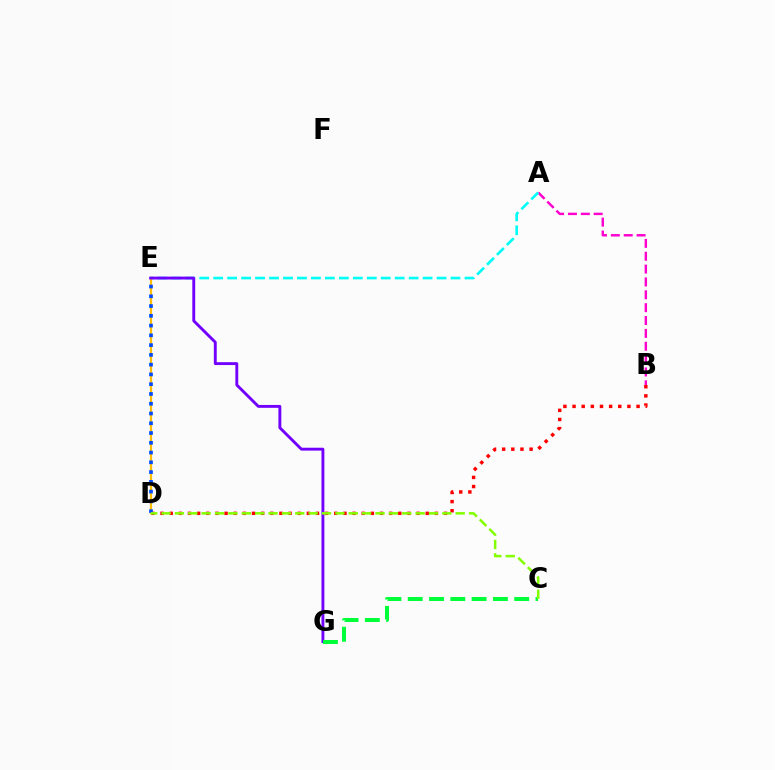{('B', 'D'): [{'color': '#ff0000', 'line_style': 'dotted', 'thickness': 2.48}], ('A', 'B'): [{'color': '#ff00cf', 'line_style': 'dashed', 'thickness': 1.75}], ('A', 'E'): [{'color': '#00fff6', 'line_style': 'dashed', 'thickness': 1.9}], ('D', 'E'): [{'color': '#ffbd00', 'line_style': 'solid', 'thickness': 1.57}, {'color': '#004bff', 'line_style': 'dotted', 'thickness': 2.65}], ('E', 'G'): [{'color': '#7200ff', 'line_style': 'solid', 'thickness': 2.08}], ('C', 'G'): [{'color': '#00ff39', 'line_style': 'dashed', 'thickness': 2.89}], ('C', 'D'): [{'color': '#84ff00', 'line_style': 'dashed', 'thickness': 1.82}]}